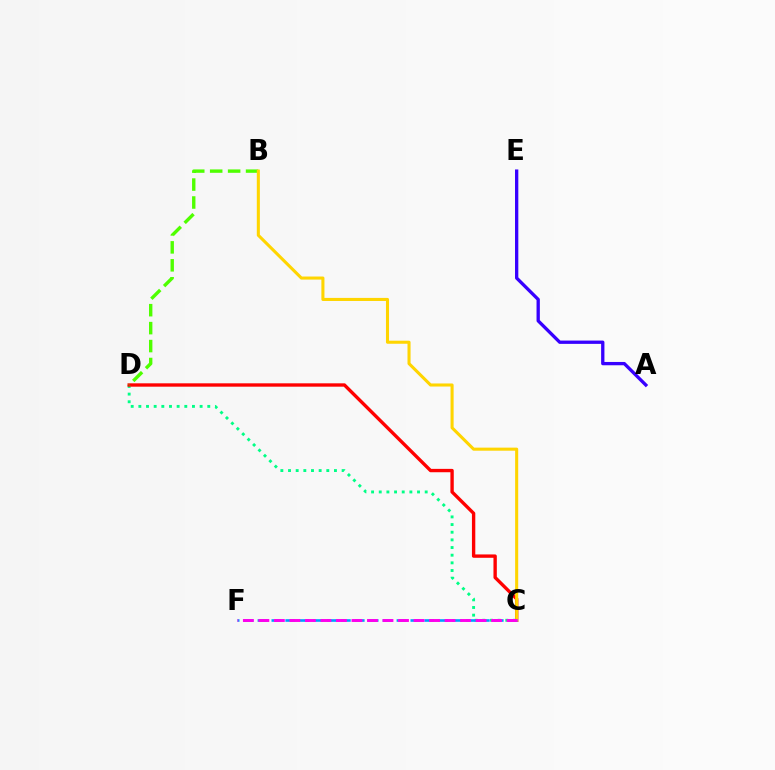{('C', 'D'): [{'color': '#00ff86', 'line_style': 'dotted', 'thickness': 2.08}, {'color': '#ff0000', 'line_style': 'solid', 'thickness': 2.42}], ('A', 'E'): [{'color': '#3700ff', 'line_style': 'solid', 'thickness': 2.38}], ('B', 'D'): [{'color': '#4fff00', 'line_style': 'dashed', 'thickness': 2.44}], ('B', 'C'): [{'color': '#ffd500', 'line_style': 'solid', 'thickness': 2.21}], ('C', 'F'): [{'color': '#009eff', 'line_style': 'dashed', 'thickness': 1.89}, {'color': '#ff00ed', 'line_style': 'dashed', 'thickness': 2.11}]}